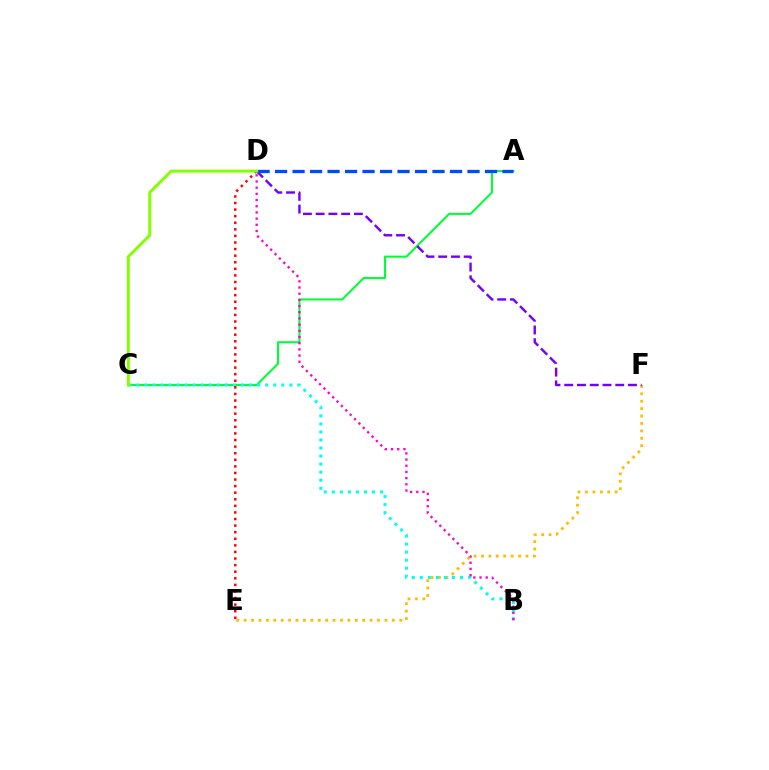{('E', 'F'): [{'color': '#ffbd00', 'line_style': 'dotted', 'thickness': 2.01}], ('A', 'C'): [{'color': '#00ff39', 'line_style': 'solid', 'thickness': 1.5}], ('B', 'C'): [{'color': '#00fff6', 'line_style': 'dotted', 'thickness': 2.19}], ('B', 'D'): [{'color': '#ff00cf', 'line_style': 'dotted', 'thickness': 1.68}], ('D', 'F'): [{'color': '#7200ff', 'line_style': 'dashed', 'thickness': 1.73}], ('D', 'E'): [{'color': '#ff0000', 'line_style': 'dotted', 'thickness': 1.79}], ('A', 'D'): [{'color': '#004bff', 'line_style': 'dashed', 'thickness': 2.38}], ('C', 'D'): [{'color': '#84ff00', 'line_style': 'solid', 'thickness': 2.14}]}